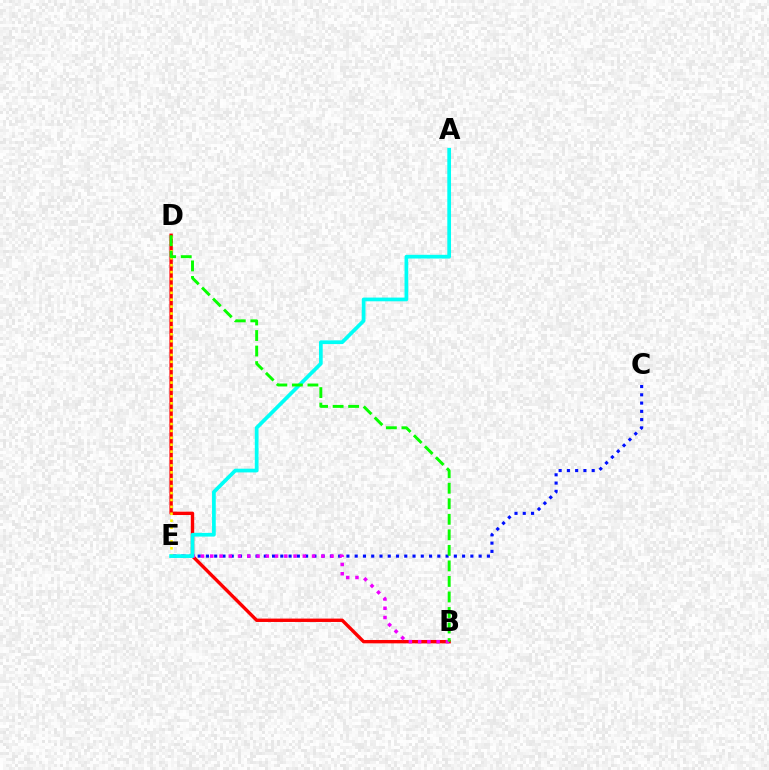{('C', 'E'): [{'color': '#0010ff', 'line_style': 'dotted', 'thickness': 2.25}], ('B', 'D'): [{'color': '#ff0000', 'line_style': 'solid', 'thickness': 2.43}, {'color': '#08ff00', 'line_style': 'dashed', 'thickness': 2.11}], ('B', 'E'): [{'color': '#ee00ff', 'line_style': 'dotted', 'thickness': 2.51}], ('D', 'E'): [{'color': '#fcf500', 'line_style': 'dotted', 'thickness': 1.88}], ('A', 'E'): [{'color': '#00fff6', 'line_style': 'solid', 'thickness': 2.67}]}